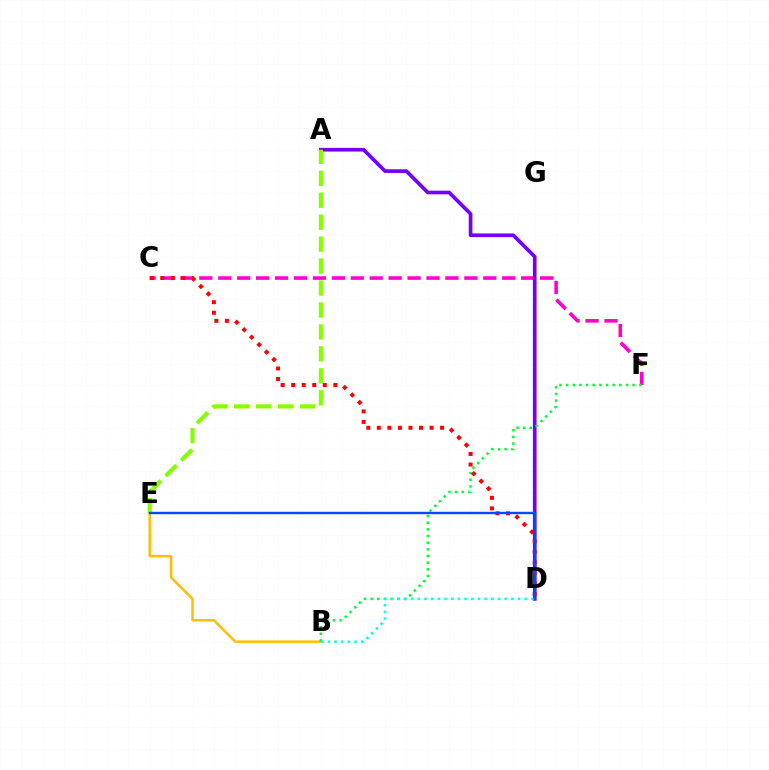{('C', 'F'): [{'color': '#ff00cf', 'line_style': 'dashed', 'thickness': 2.57}], ('B', 'E'): [{'color': '#ffbd00', 'line_style': 'solid', 'thickness': 1.78}], ('A', 'D'): [{'color': '#7200ff', 'line_style': 'solid', 'thickness': 2.64}], ('B', 'F'): [{'color': '#00ff39', 'line_style': 'dotted', 'thickness': 1.81}], ('A', 'E'): [{'color': '#84ff00', 'line_style': 'dashed', 'thickness': 2.98}], ('C', 'D'): [{'color': '#ff0000', 'line_style': 'dotted', 'thickness': 2.86}], ('B', 'D'): [{'color': '#00fff6', 'line_style': 'dotted', 'thickness': 1.82}], ('D', 'E'): [{'color': '#004bff', 'line_style': 'solid', 'thickness': 1.73}]}